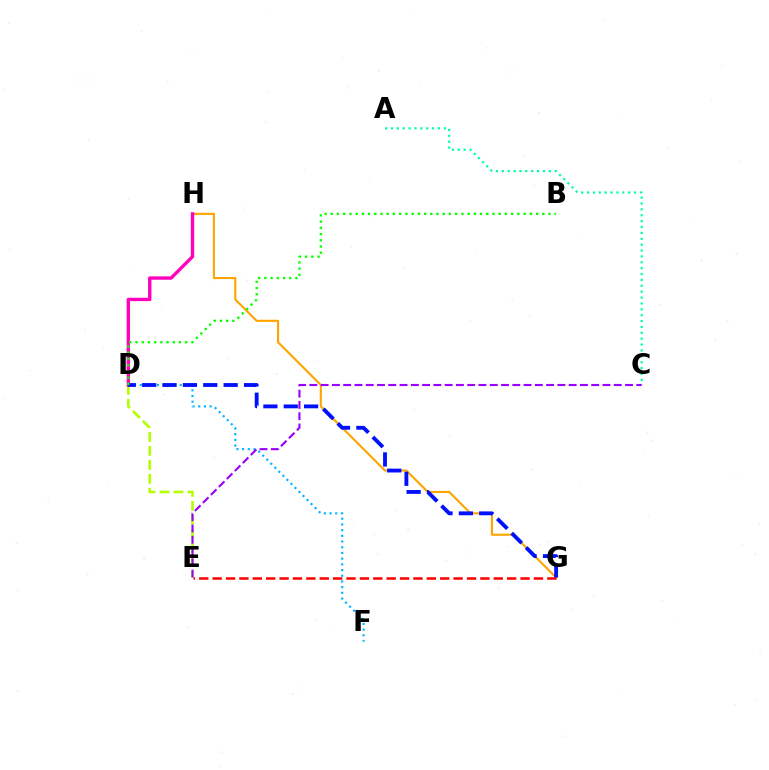{('D', 'E'): [{'color': '#b3ff00', 'line_style': 'dashed', 'thickness': 1.9}], ('A', 'C'): [{'color': '#00ff9d', 'line_style': 'dotted', 'thickness': 1.6}], ('D', 'F'): [{'color': '#00b5ff', 'line_style': 'dotted', 'thickness': 1.55}], ('G', 'H'): [{'color': '#ffa500', 'line_style': 'solid', 'thickness': 1.53}], ('D', 'H'): [{'color': '#ff00bd', 'line_style': 'solid', 'thickness': 2.42}], ('E', 'G'): [{'color': '#ff0000', 'line_style': 'dashed', 'thickness': 1.82}], ('D', 'G'): [{'color': '#0010ff', 'line_style': 'dashed', 'thickness': 2.77}], ('C', 'E'): [{'color': '#9b00ff', 'line_style': 'dashed', 'thickness': 1.53}], ('B', 'D'): [{'color': '#08ff00', 'line_style': 'dotted', 'thickness': 1.69}]}